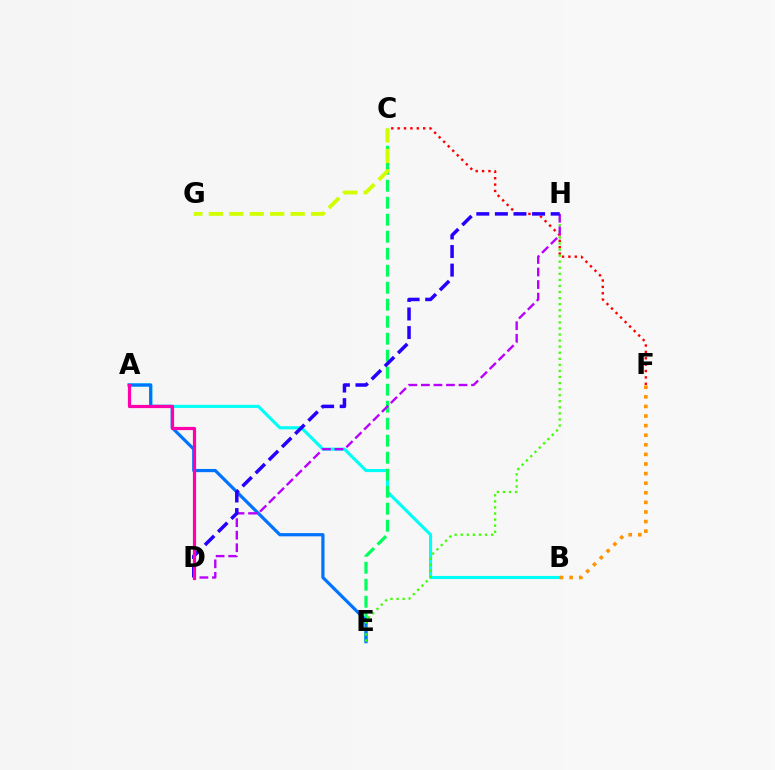{('C', 'F'): [{'color': '#ff0000', 'line_style': 'dotted', 'thickness': 1.73}], ('A', 'B'): [{'color': '#00fff6', 'line_style': 'solid', 'thickness': 2.24}], ('C', 'E'): [{'color': '#00ff5c', 'line_style': 'dashed', 'thickness': 2.31}], ('B', 'F'): [{'color': '#ff9400', 'line_style': 'dotted', 'thickness': 2.61}], ('A', 'E'): [{'color': '#0074ff', 'line_style': 'solid', 'thickness': 2.31}], ('E', 'H'): [{'color': '#3dff00', 'line_style': 'dotted', 'thickness': 1.65}], ('D', 'H'): [{'color': '#b900ff', 'line_style': 'dashed', 'thickness': 1.7}, {'color': '#2500ff', 'line_style': 'dashed', 'thickness': 2.53}], ('A', 'D'): [{'color': '#ff00ac', 'line_style': 'solid', 'thickness': 2.3}], ('C', 'G'): [{'color': '#d1ff00', 'line_style': 'dashed', 'thickness': 2.78}]}